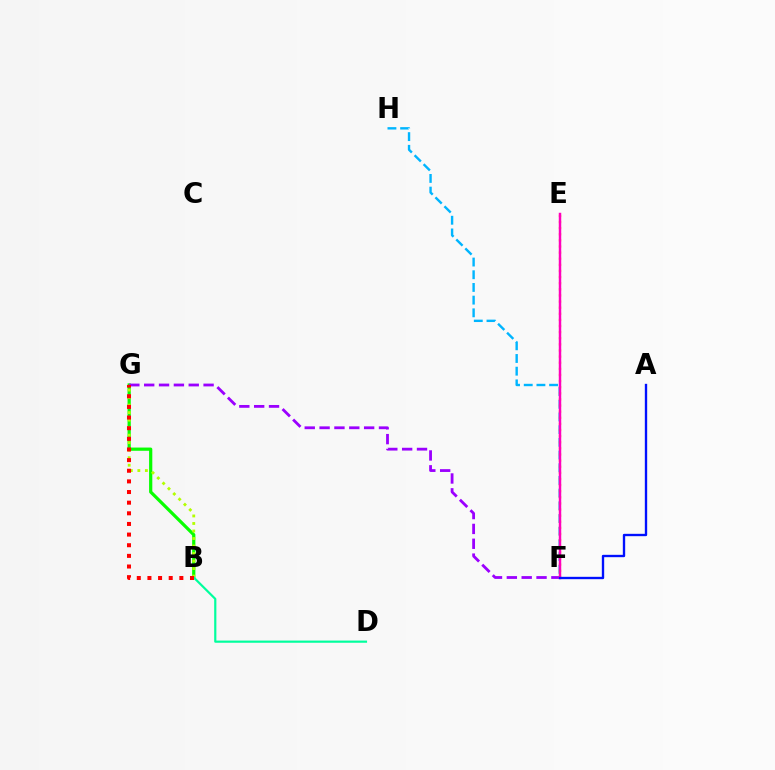{('B', 'G'): [{'color': '#08ff00', 'line_style': 'solid', 'thickness': 2.32}, {'color': '#b3ff00', 'line_style': 'dotted', 'thickness': 2.04}, {'color': '#ff0000', 'line_style': 'dotted', 'thickness': 2.89}], ('F', 'G'): [{'color': '#9b00ff', 'line_style': 'dashed', 'thickness': 2.02}], ('F', 'H'): [{'color': '#00b5ff', 'line_style': 'dashed', 'thickness': 1.72}], ('B', 'D'): [{'color': '#00ff9d', 'line_style': 'solid', 'thickness': 1.57}], ('E', 'F'): [{'color': '#ffa500', 'line_style': 'dotted', 'thickness': 1.66}, {'color': '#ff00bd', 'line_style': 'solid', 'thickness': 1.78}], ('A', 'F'): [{'color': '#0010ff', 'line_style': 'solid', 'thickness': 1.7}]}